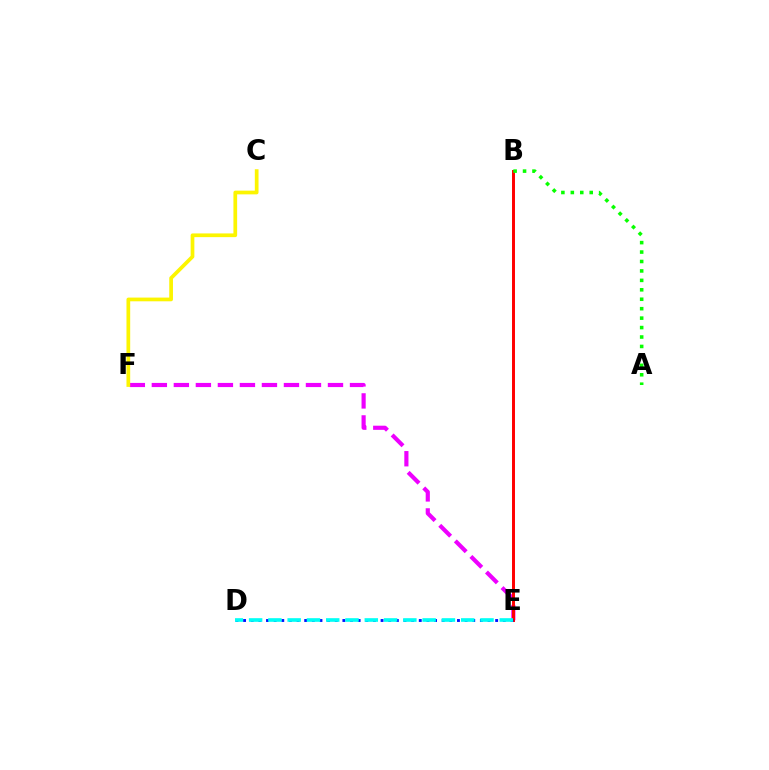{('E', 'F'): [{'color': '#ee00ff', 'line_style': 'dashed', 'thickness': 2.99}], ('B', 'E'): [{'color': '#ff0000', 'line_style': 'solid', 'thickness': 2.13}], ('C', 'F'): [{'color': '#fcf500', 'line_style': 'solid', 'thickness': 2.68}], ('D', 'E'): [{'color': '#0010ff', 'line_style': 'dotted', 'thickness': 2.08}, {'color': '#00fff6', 'line_style': 'dashed', 'thickness': 2.62}], ('A', 'B'): [{'color': '#08ff00', 'line_style': 'dotted', 'thickness': 2.56}]}